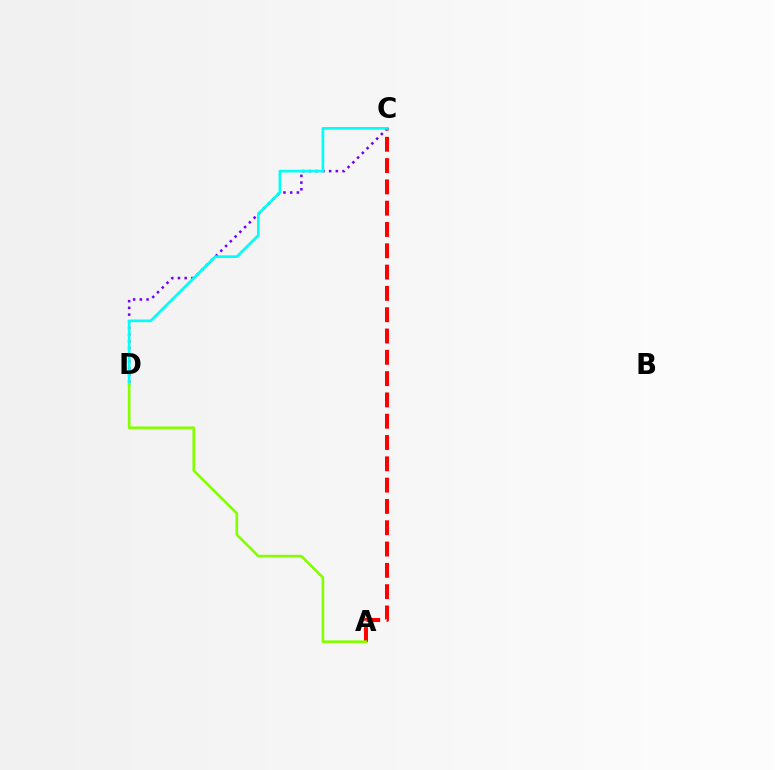{('C', 'D'): [{'color': '#7200ff', 'line_style': 'dotted', 'thickness': 1.82}, {'color': '#00fff6', 'line_style': 'solid', 'thickness': 1.91}], ('A', 'C'): [{'color': '#ff0000', 'line_style': 'dashed', 'thickness': 2.89}], ('A', 'D'): [{'color': '#84ff00', 'line_style': 'solid', 'thickness': 1.9}]}